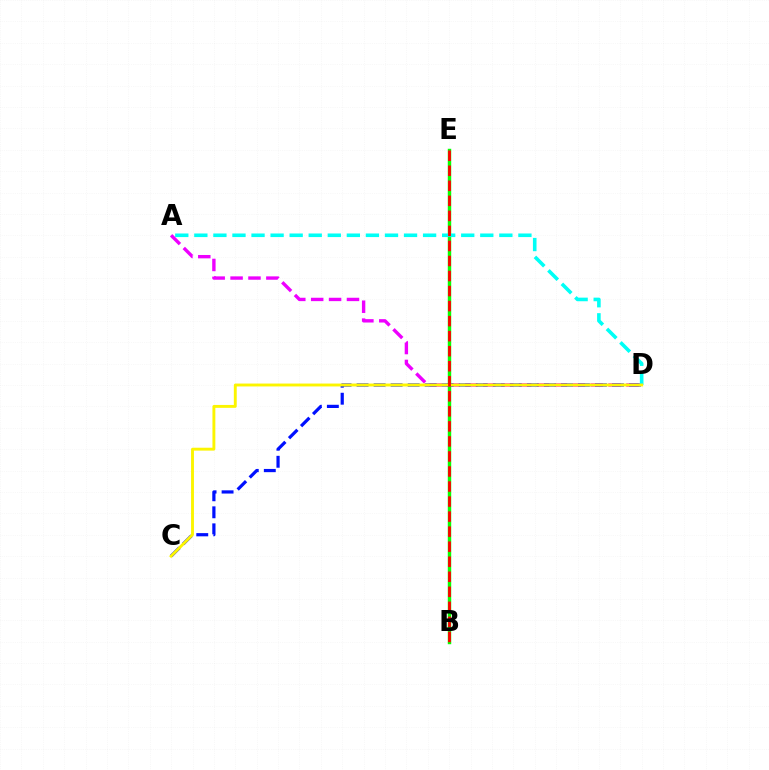{('A', 'D'): [{'color': '#ee00ff', 'line_style': 'dashed', 'thickness': 2.43}, {'color': '#00fff6', 'line_style': 'dashed', 'thickness': 2.59}], ('B', 'E'): [{'color': '#08ff00', 'line_style': 'solid', 'thickness': 2.48}, {'color': '#ff0000', 'line_style': 'dashed', 'thickness': 2.04}], ('C', 'D'): [{'color': '#0010ff', 'line_style': 'dashed', 'thickness': 2.31}, {'color': '#fcf500', 'line_style': 'solid', 'thickness': 2.08}]}